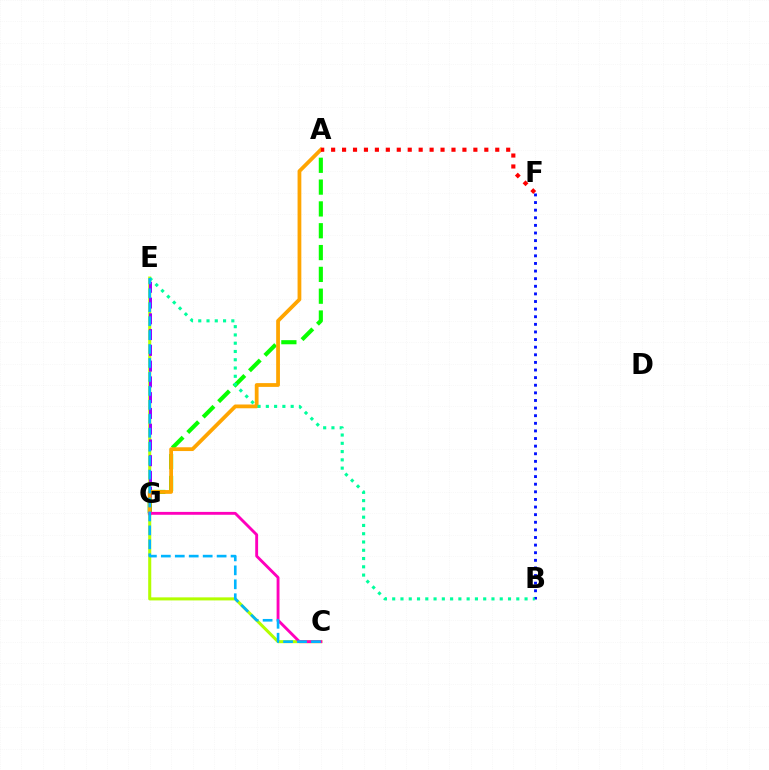{('C', 'E'): [{'color': '#b3ff00', 'line_style': 'solid', 'thickness': 2.2}, {'color': '#00b5ff', 'line_style': 'dashed', 'thickness': 1.89}], ('B', 'F'): [{'color': '#0010ff', 'line_style': 'dotted', 'thickness': 2.07}], ('E', 'G'): [{'color': '#9b00ff', 'line_style': 'dashed', 'thickness': 2.14}], ('A', 'G'): [{'color': '#08ff00', 'line_style': 'dashed', 'thickness': 2.96}, {'color': '#ffa500', 'line_style': 'solid', 'thickness': 2.72}], ('B', 'E'): [{'color': '#00ff9d', 'line_style': 'dotted', 'thickness': 2.25}], ('C', 'G'): [{'color': '#ff00bd', 'line_style': 'solid', 'thickness': 2.07}], ('A', 'F'): [{'color': '#ff0000', 'line_style': 'dotted', 'thickness': 2.97}]}